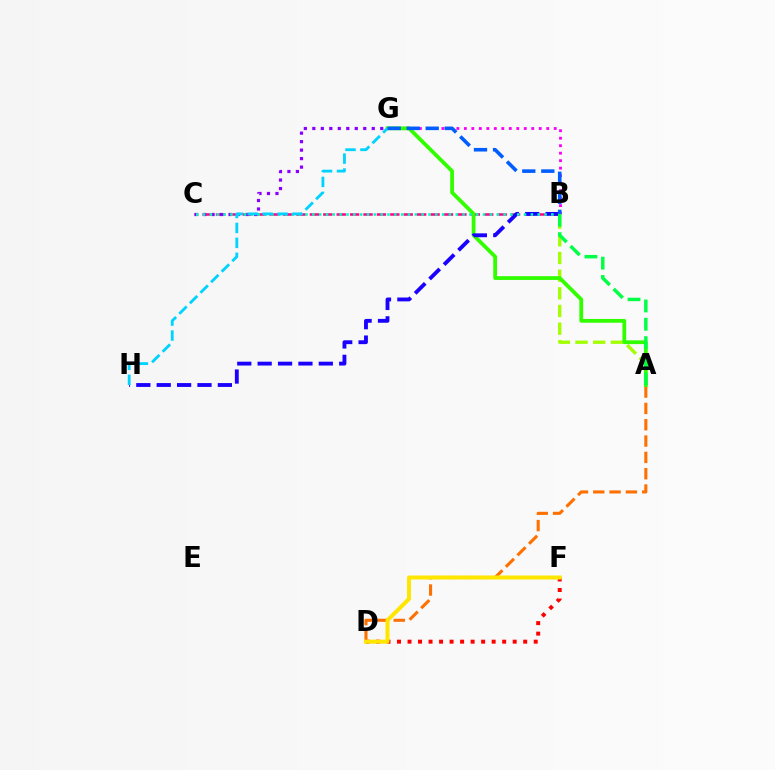{('B', 'C'): [{'color': '#ff0088', 'line_style': 'dashed', 'thickness': 1.82}, {'color': '#00ffbb', 'line_style': 'dotted', 'thickness': 1.86}], ('D', 'F'): [{'color': '#ff0000', 'line_style': 'dotted', 'thickness': 2.86}, {'color': '#ffe600', 'line_style': 'solid', 'thickness': 2.89}], ('C', 'G'): [{'color': '#8a00ff', 'line_style': 'dotted', 'thickness': 2.31}], ('A', 'B'): [{'color': '#a2ff00', 'line_style': 'dashed', 'thickness': 2.4}, {'color': '#00ff45', 'line_style': 'dashed', 'thickness': 2.49}], ('B', 'G'): [{'color': '#fa00f9', 'line_style': 'dotted', 'thickness': 2.03}, {'color': '#005dff', 'line_style': 'dashed', 'thickness': 2.59}], ('A', 'D'): [{'color': '#ff7000', 'line_style': 'dashed', 'thickness': 2.22}], ('A', 'G'): [{'color': '#31ff00', 'line_style': 'solid', 'thickness': 2.72}], ('B', 'H'): [{'color': '#1900ff', 'line_style': 'dashed', 'thickness': 2.77}], ('G', 'H'): [{'color': '#00d3ff', 'line_style': 'dashed', 'thickness': 2.03}]}